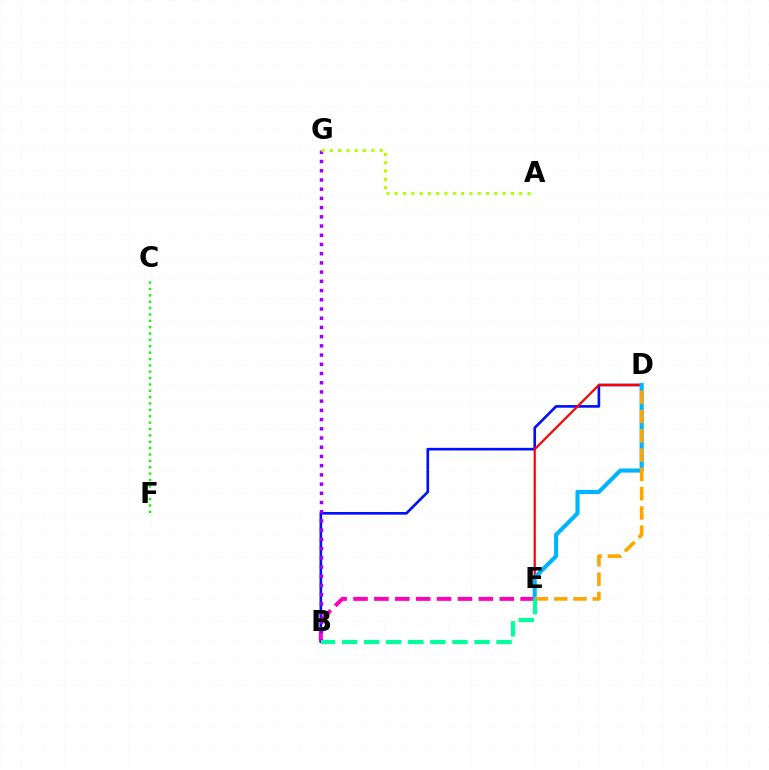{('B', 'D'): [{'color': '#0010ff', 'line_style': 'solid', 'thickness': 1.9}], ('B', 'E'): [{'color': '#ff00bd', 'line_style': 'dashed', 'thickness': 2.84}, {'color': '#00ff9d', 'line_style': 'dashed', 'thickness': 3.0}], ('D', 'E'): [{'color': '#ff0000', 'line_style': 'solid', 'thickness': 1.59}, {'color': '#00b5ff', 'line_style': 'solid', 'thickness': 2.95}, {'color': '#ffa500', 'line_style': 'dashed', 'thickness': 2.62}], ('B', 'G'): [{'color': '#9b00ff', 'line_style': 'dotted', 'thickness': 2.5}], ('A', 'G'): [{'color': '#b3ff00', 'line_style': 'dotted', 'thickness': 2.25}], ('C', 'F'): [{'color': '#08ff00', 'line_style': 'dotted', 'thickness': 1.73}]}